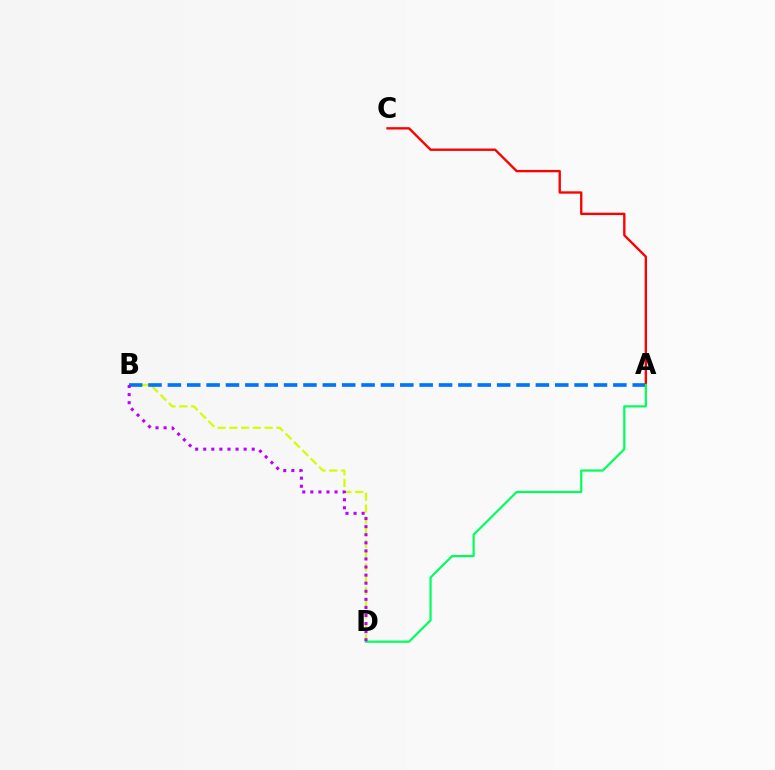{('B', 'D'): [{'color': '#d1ff00', 'line_style': 'dashed', 'thickness': 1.6}, {'color': '#b900ff', 'line_style': 'dotted', 'thickness': 2.19}], ('A', 'B'): [{'color': '#0074ff', 'line_style': 'dashed', 'thickness': 2.63}], ('A', 'C'): [{'color': '#ff0000', 'line_style': 'solid', 'thickness': 1.69}], ('A', 'D'): [{'color': '#00ff5c', 'line_style': 'solid', 'thickness': 1.59}]}